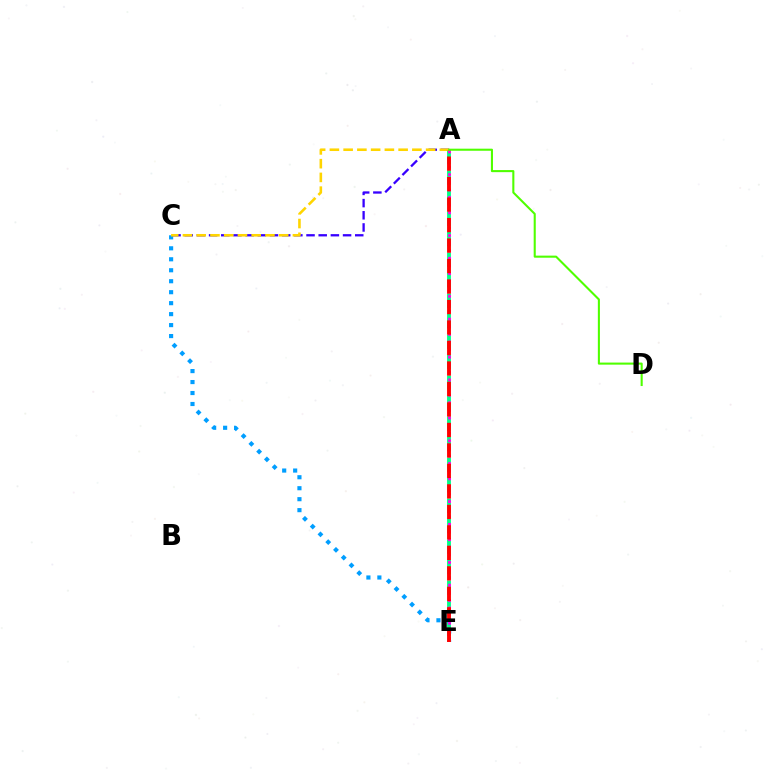{('A', 'E'): [{'color': '#00ff86', 'line_style': 'dashed', 'thickness': 2.78}, {'color': '#ff00ed', 'line_style': 'dotted', 'thickness': 2.07}, {'color': '#ff0000', 'line_style': 'dashed', 'thickness': 2.78}], ('C', 'E'): [{'color': '#009eff', 'line_style': 'dotted', 'thickness': 2.98}], ('A', 'C'): [{'color': '#3700ff', 'line_style': 'dashed', 'thickness': 1.65}, {'color': '#ffd500', 'line_style': 'dashed', 'thickness': 1.87}], ('A', 'D'): [{'color': '#4fff00', 'line_style': 'solid', 'thickness': 1.5}]}